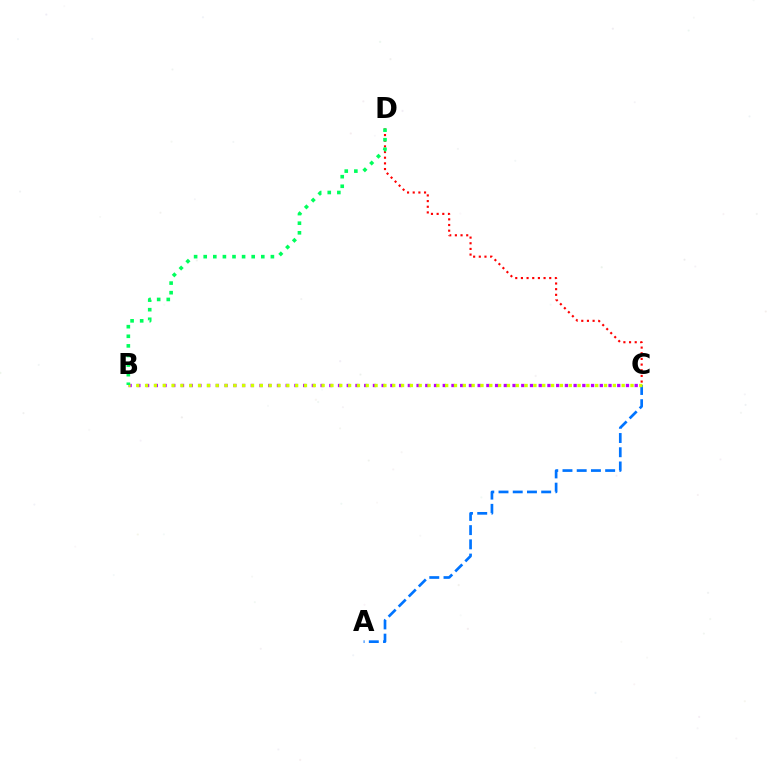{('A', 'C'): [{'color': '#0074ff', 'line_style': 'dashed', 'thickness': 1.93}], ('C', 'D'): [{'color': '#ff0000', 'line_style': 'dotted', 'thickness': 1.54}], ('B', 'C'): [{'color': '#b900ff', 'line_style': 'dotted', 'thickness': 2.37}, {'color': '#d1ff00', 'line_style': 'dotted', 'thickness': 2.4}], ('B', 'D'): [{'color': '#00ff5c', 'line_style': 'dotted', 'thickness': 2.61}]}